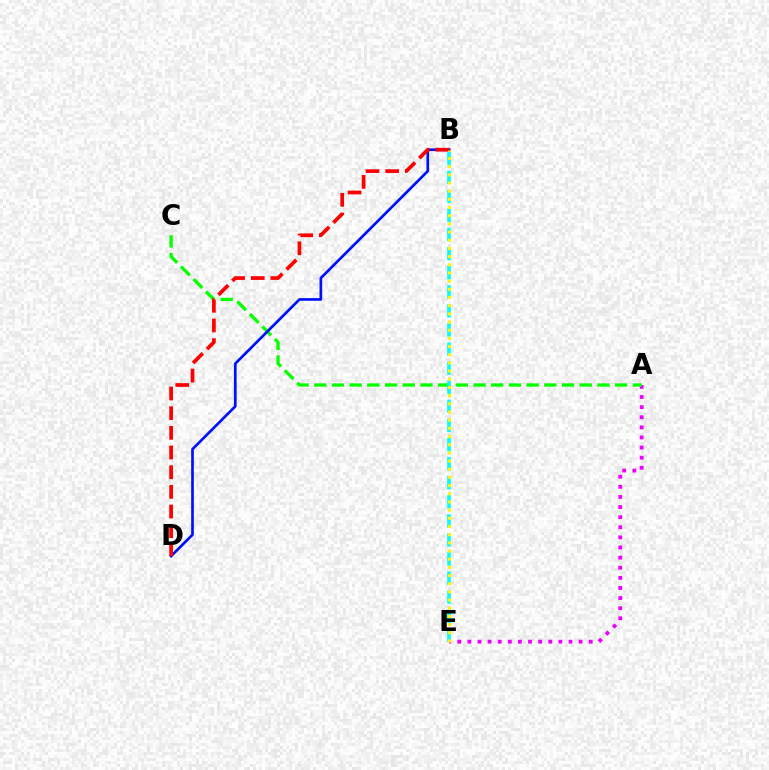{('A', 'E'): [{'color': '#ee00ff', 'line_style': 'dotted', 'thickness': 2.75}], ('A', 'C'): [{'color': '#08ff00', 'line_style': 'dashed', 'thickness': 2.4}], ('B', 'D'): [{'color': '#0010ff', 'line_style': 'solid', 'thickness': 1.93}, {'color': '#ff0000', 'line_style': 'dashed', 'thickness': 2.67}], ('B', 'E'): [{'color': '#00fff6', 'line_style': 'dashed', 'thickness': 2.59}, {'color': '#fcf500', 'line_style': 'dotted', 'thickness': 2.22}]}